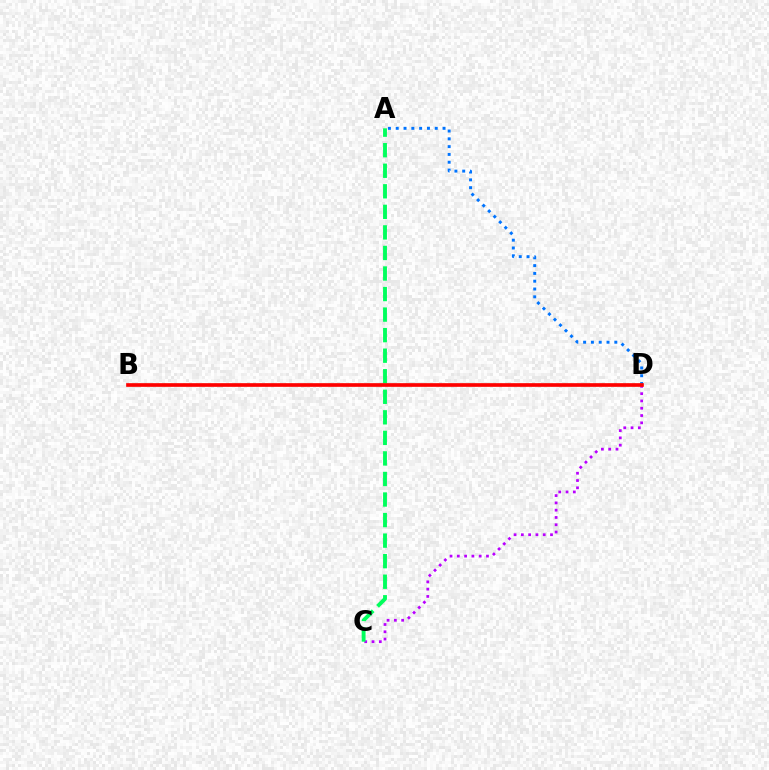{('C', 'D'): [{'color': '#b900ff', 'line_style': 'dotted', 'thickness': 1.98}], ('A', 'D'): [{'color': '#0074ff', 'line_style': 'dotted', 'thickness': 2.12}], ('B', 'D'): [{'color': '#d1ff00', 'line_style': 'dotted', 'thickness': 1.72}, {'color': '#ff0000', 'line_style': 'solid', 'thickness': 2.64}], ('A', 'C'): [{'color': '#00ff5c', 'line_style': 'dashed', 'thickness': 2.79}]}